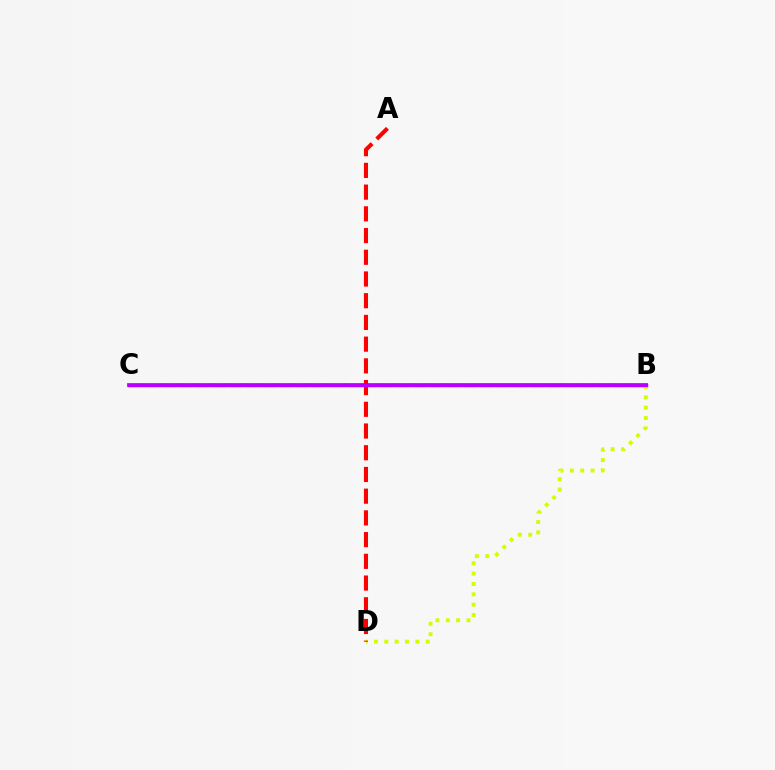{('B', 'C'): [{'color': '#0074ff', 'line_style': 'solid', 'thickness': 2.76}, {'color': '#00ff5c', 'line_style': 'dashed', 'thickness': 2.27}, {'color': '#b900ff', 'line_style': 'solid', 'thickness': 2.48}], ('B', 'D'): [{'color': '#d1ff00', 'line_style': 'dotted', 'thickness': 2.81}], ('A', 'D'): [{'color': '#ff0000', 'line_style': 'dashed', 'thickness': 2.95}]}